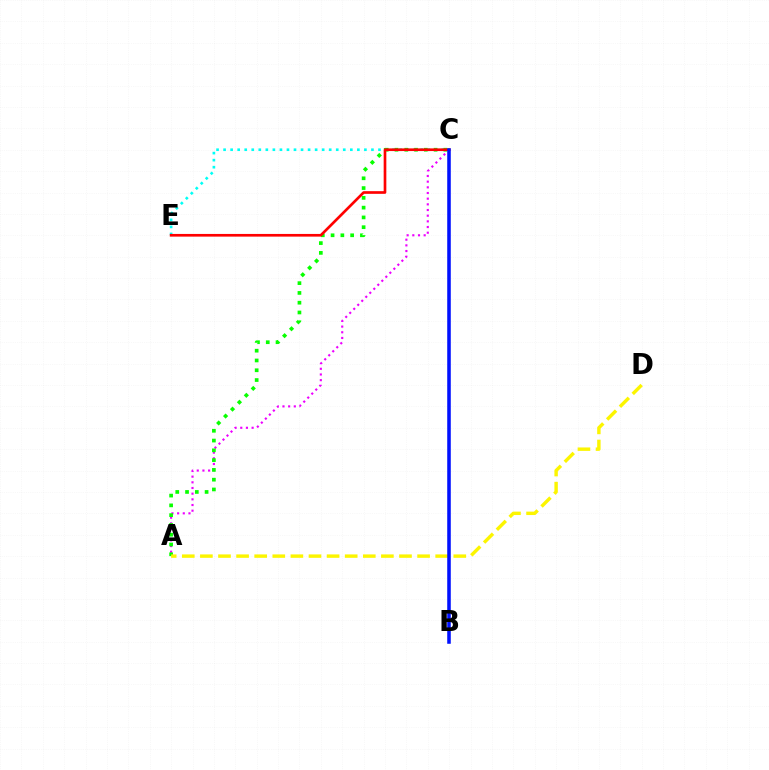{('A', 'C'): [{'color': '#ee00ff', 'line_style': 'dotted', 'thickness': 1.54}, {'color': '#08ff00', 'line_style': 'dotted', 'thickness': 2.66}], ('C', 'E'): [{'color': '#00fff6', 'line_style': 'dotted', 'thickness': 1.91}, {'color': '#ff0000', 'line_style': 'solid', 'thickness': 1.93}], ('A', 'D'): [{'color': '#fcf500', 'line_style': 'dashed', 'thickness': 2.46}], ('B', 'C'): [{'color': '#0010ff', 'line_style': 'solid', 'thickness': 2.56}]}